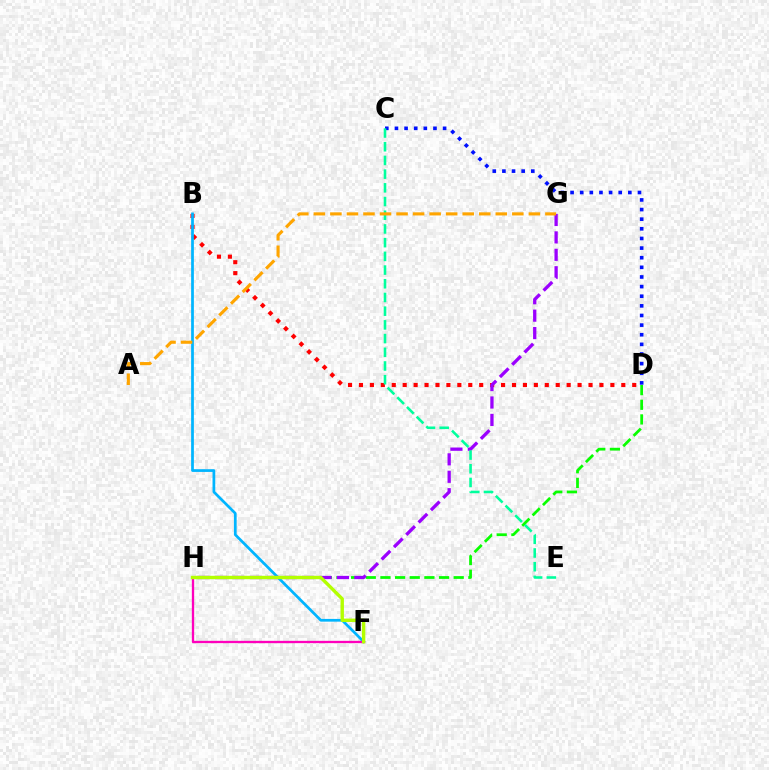{('D', 'H'): [{'color': '#08ff00', 'line_style': 'dashed', 'thickness': 1.99}], ('B', 'D'): [{'color': '#ff0000', 'line_style': 'dotted', 'thickness': 2.97}], ('B', 'F'): [{'color': '#00b5ff', 'line_style': 'solid', 'thickness': 1.97}], ('F', 'H'): [{'color': '#ff00bd', 'line_style': 'solid', 'thickness': 1.67}, {'color': '#b3ff00', 'line_style': 'solid', 'thickness': 2.45}], ('C', 'D'): [{'color': '#0010ff', 'line_style': 'dotted', 'thickness': 2.62}], ('G', 'H'): [{'color': '#9b00ff', 'line_style': 'dashed', 'thickness': 2.37}], ('C', 'E'): [{'color': '#00ff9d', 'line_style': 'dashed', 'thickness': 1.86}], ('A', 'G'): [{'color': '#ffa500', 'line_style': 'dashed', 'thickness': 2.25}]}